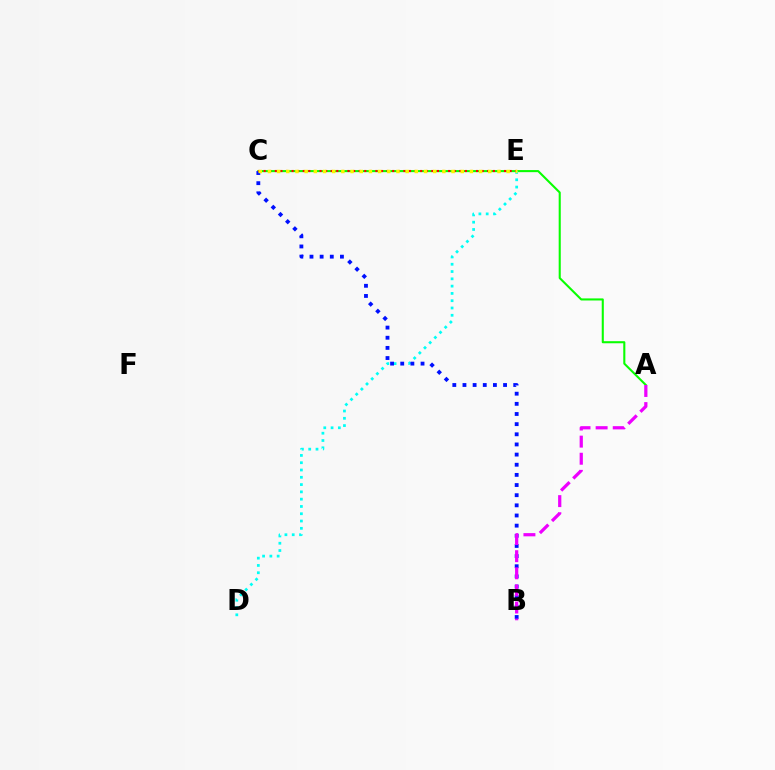{('A', 'C'): [{'color': '#08ff00', 'line_style': 'solid', 'thickness': 1.5}], ('D', 'E'): [{'color': '#00fff6', 'line_style': 'dotted', 'thickness': 1.98}], ('B', 'C'): [{'color': '#0010ff', 'line_style': 'dotted', 'thickness': 2.76}], ('C', 'E'): [{'color': '#ff0000', 'line_style': 'dotted', 'thickness': 1.52}, {'color': '#fcf500', 'line_style': 'dotted', 'thickness': 2.49}], ('A', 'B'): [{'color': '#ee00ff', 'line_style': 'dashed', 'thickness': 2.32}]}